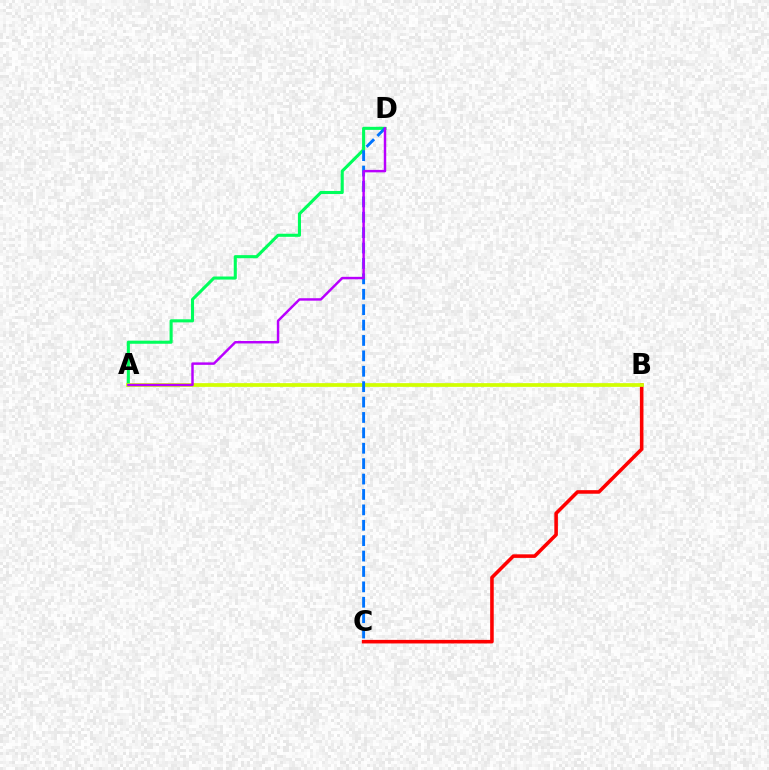{('B', 'C'): [{'color': '#ff0000', 'line_style': 'solid', 'thickness': 2.57}], ('A', 'D'): [{'color': '#00ff5c', 'line_style': 'solid', 'thickness': 2.22}, {'color': '#b900ff', 'line_style': 'solid', 'thickness': 1.77}], ('A', 'B'): [{'color': '#d1ff00', 'line_style': 'solid', 'thickness': 2.68}], ('C', 'D'): [{'color': '#0074ff', 'line_style': 'dashed', 'thickness': 2.09}]}